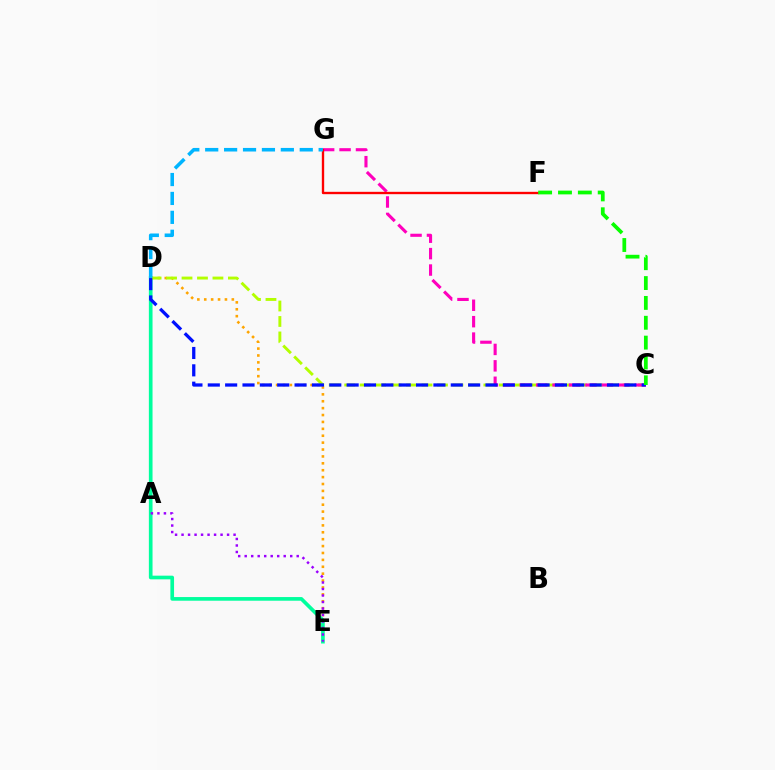{('D', 'E'): [{'color': '#ffa500', 'line_style': 'dotted', 'thickness': 1.87}, {'color': '#00ff9d', 'line_style': 'solid', 'thickness': 2.64}], ('C', 'D'): [{'color': '#b3ff00', 'line_style': 'dashed', 'thickness': 2.1}, {'color': '#0010ff', 'line_style': 'dashed', 'thickness': 2.36}], ('C', 'G'): [{'color': '#ff00bd', 'line_style': 'dashed', 'thickness': 2.23}], ('F', 'G'): [{'color': '#ff0000', 'line_style': 'solid', 'thickness': 1.7}], ('A', 'E'): [{'color': '#9b00ff', 'line_style': 'dotted', 'thickness': 1.77}], ('D', 'G'): [{'color': '#00b5ff', 'line_style': 'dashed', 'thickness': 2.57}], ('C', 'F'): [{'color': '#08ff00', 'line_style': 'dashed', 'thickness': 2.7}]}